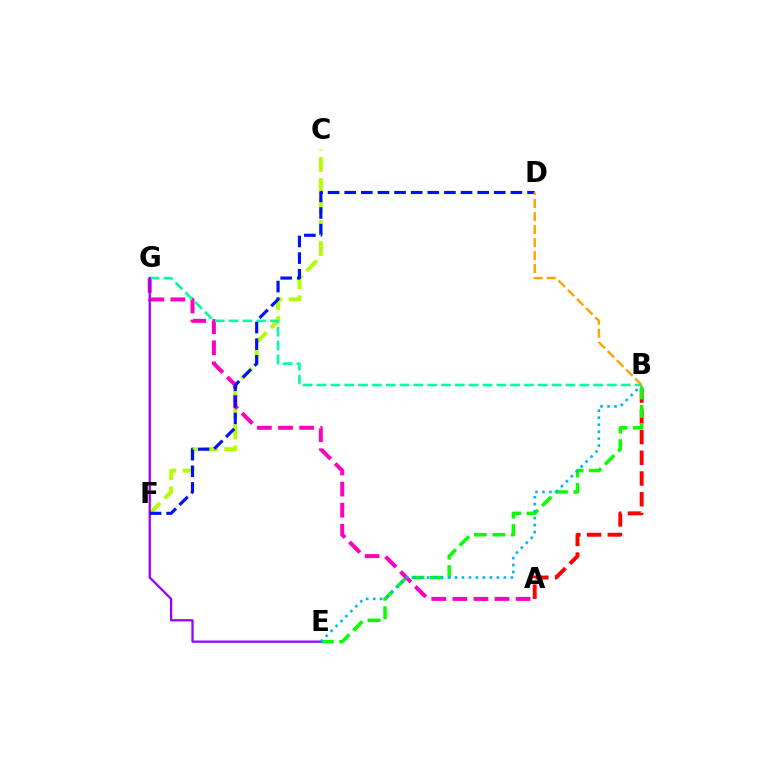{('A', 'B'): [{'color': '#ff0000', 'line_style': 'dashed', 'thickness': 2.82}], ('C', 'F'): [{'color': '#b3ff00', 'line_style': 'dashed', 'thickness': 2.86}], ('B', 'E'): [{'color': '#08ff00', 'line_style': 'dashed', 'thickness': 2.52}, {'color': '#00b5ff', 'line_style': 'dotted', 'thickness': 1.9}], ('A', 'G'): [{'color': '#ff00bd', 'line_style': 'dashed', 'thickness': 2.87}], ('B', 'G'): [{'color': '#00ff9d', 'line_style': 'dashed', 'thickness': 1.88}], ('E', 'G'): [{'color': '#9b00ff', 'line_style': 'solid', 'thickness': 1.64}], ('D', 'F'): [{'color': '#0010ff', 'line_style': 'dashed', 'thickness': 2.26}], ('B', 'D'): [{'color': '#ffa500', 'line_style': 'dashed', 'thickness': 1.76}]}